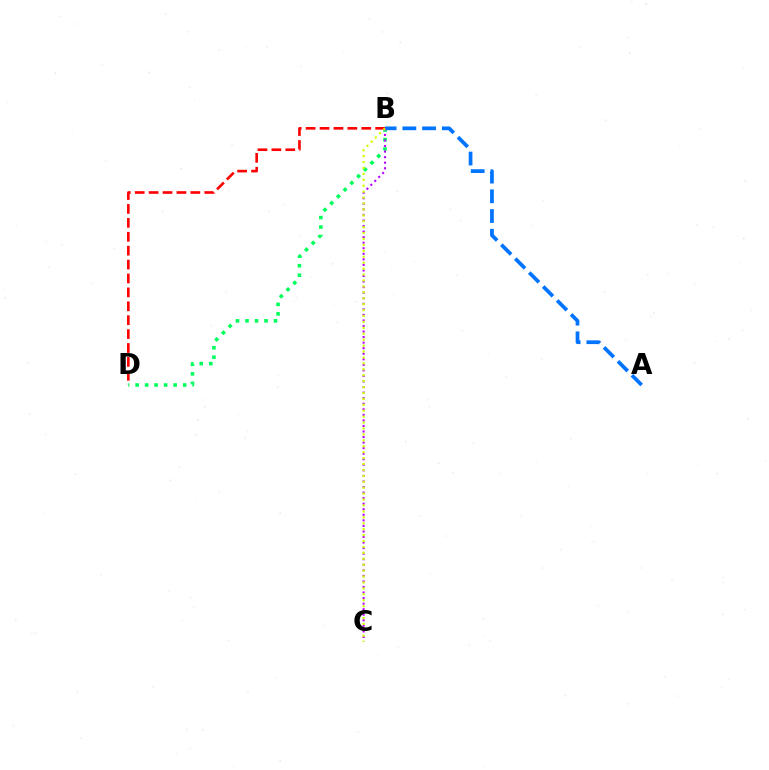{('B', 'D'): [{'color': '#00ff5c', 'line_style': 'dotted', 'thickness': 2.58}, {'color': '#ff0000', 'line_style': 'dashed', 'thickness': 1.89}], ('A', 'B'): [{'color': '#0074ff', 'line_style': 'dashed', 'thickness': 2.68}], ('B', 'C'): [{'color': '#b900ff', 'line_style': 'dotted', 'thickness': 1.51}, {'color': '#d1ff00', 'line_style': 'dotted', 'thickness': 1.61}]}